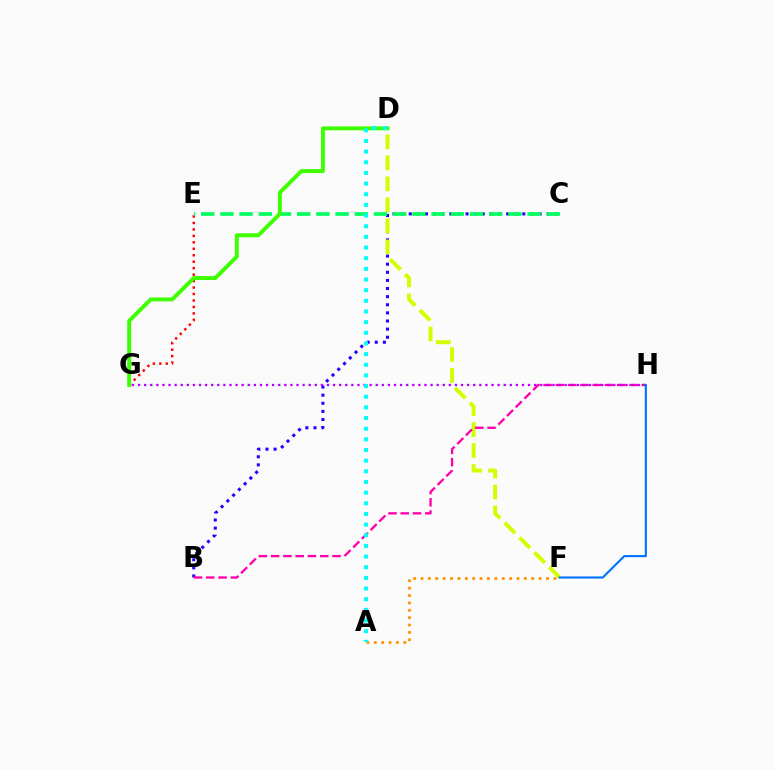{('B', 'C'): [{'color': '#2500ff', 'line_style': 'dotted', 'thickness': 2.2}], ('D', 'F'): [{'color': '#d1ff00', 'line_style': 'dashed', 'thickness': 2.85}], ('E', 'G'): [{'color': '#ff0000', 'line_style': 'dotted', 'thickness': 1.76}], ('A', 'F'): [{'color': '#ff9400', 'line_style': 'dotted', 'thickness': 2.01}], ('B', 'H'): [{'color': '#ff00ac', 'line_style': 'dashed', 'thickness': 1.67}], ('C', 'E'): [{'color': '#00ff5c', 'line_style': 'dashed', 'thickness': 2.61}], ('G', 'H'): [{'color': '#b900ff', 'line_style': 'dotted', 'thickness': 1.66}], ('D', 'G'): [{'color': '#3dff00', 'line_style': 'solid', 'thickness': 2.82}], ('F', 'H'): [{'color': '#0074ff', 'line_style': 'solid', 'thickness': 1.53}], ('A', 'D'): [{'color': '#00fff6', 'line_style': 'dotted', 'thickness': 2.9}]}